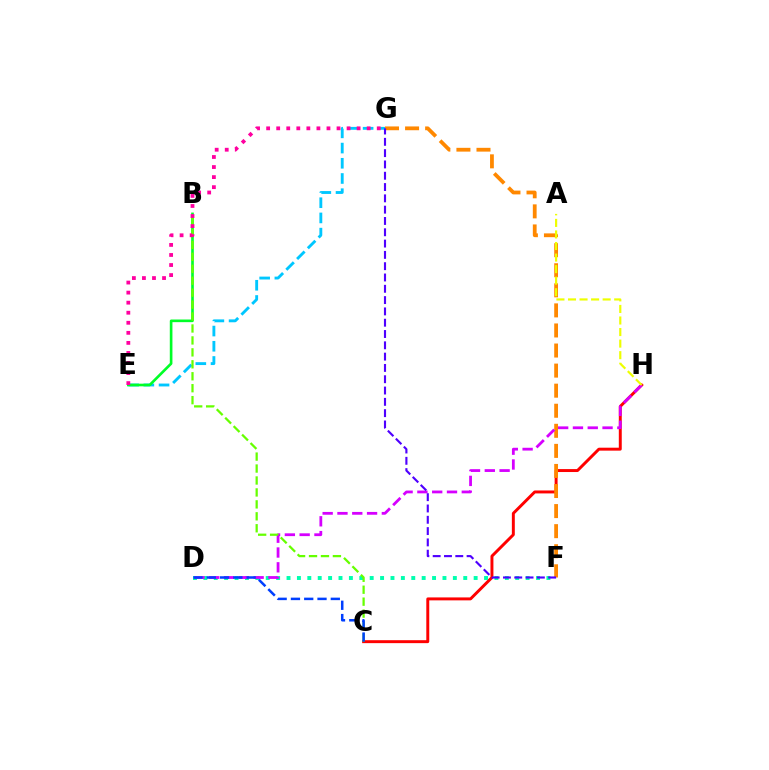{('E', 'G'): [{'color': '#00c7ff', 'line_style': 'dashed', 'thickness': 2.07}, {'color': '#ff00a0', 'line_style': 'dotted', 'thickness': 2.73}], ('C', 'H'): [{'color': '#ff0000', 'line_style': 'solid', 'thickness': 2.12}], ('F', 'G'): [{'color': '#ff8800', 'line_style': 'dashed', 'thickness': 2.73}, {'color': '#4f00ff', 'line_style': 'dashed', 'thickness': 1.54}], ('D', 'F'): [{'color': '#00ffaf', 'line_style': 'dotted', 'thickness': 2.82}], ('B', 'E'): [{'color': '#00ff27', 'line_style': 'solid', 'thickness': 1.9}], ('D', 'H'): [{'color': '#d600ff', 'line_style': 'dashed', 'thickness': 2.01}], ('B', 'C'): [{'color': '#66ff00', 'line_style': 'dashed', 'thickness': 1.62}], ('A', 'H'): [{'color': '#eeff00', 'line_style': 'dashed', 'thickness': 1.57}], ('C', 'D'): [{'color': '#003fff', 'line_style': 'dashed', 'thickness': 1.81}]}